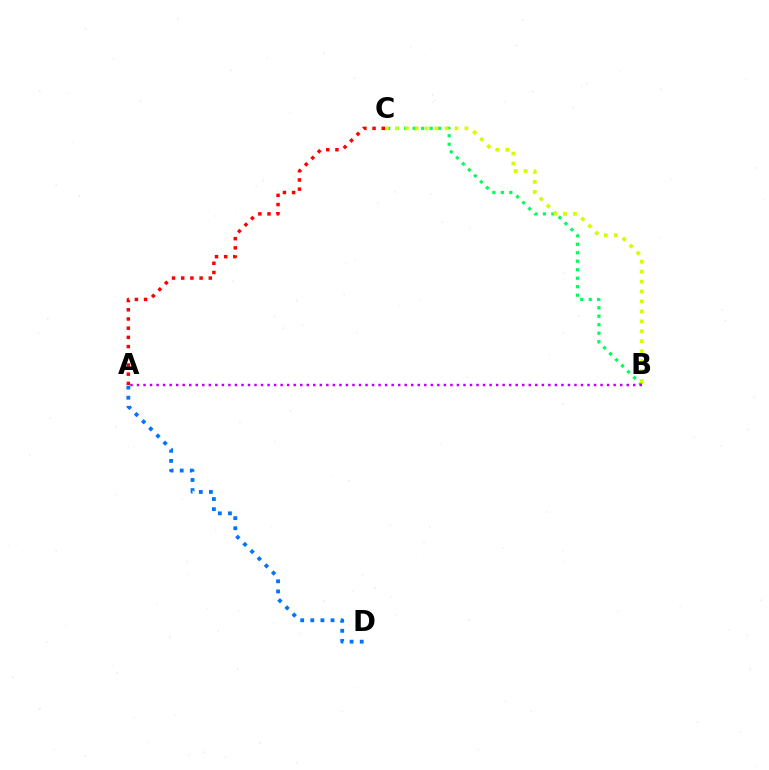{('B', 'C'): [{'color': '#00ff5c', 'line_style': 'dotted', 'thickness': 2.31}, {'color': '#d1ff00', 'line_style': 'dotted', 'thickness': 2.7}], ('A', 'B'): [{'color': '#b900ff', 'line_style': 'dotted', 'thickness': 1.77}], ('A', 'D'): [{'color': '#0074ff', 'line_style': 'dotted', 'thickness': 2.75}], ('A', 'C'): [{'color': '#ff0000', 'line_style': 'dotted', 'thickness': 2.5}]}